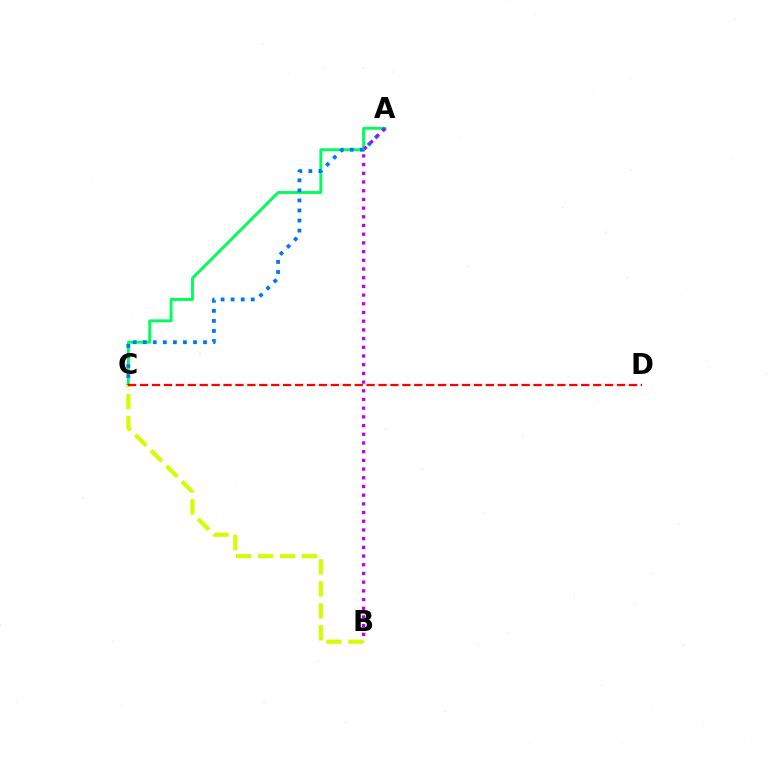{('A', 'C'): [{'color': '#00ff5c', 'line_style': 'solid', 'thickness': 2.09}, {'color': '#0074ff', 'line_style': 'dotted', 'thickness': 2.73}], ('A', 'B'): [{'color': '#b900ff', 'line_style': 'dotted', 'thickness': 2.36}], ('B', 'C'): [{'color': '#d1ff00', 'line_style': 'dashed', 'thickness': 2.99}], ('C', 'D'): [{'color': '#ff0000', 'line_style': 'dashed', 'thickness': 1.62}]}